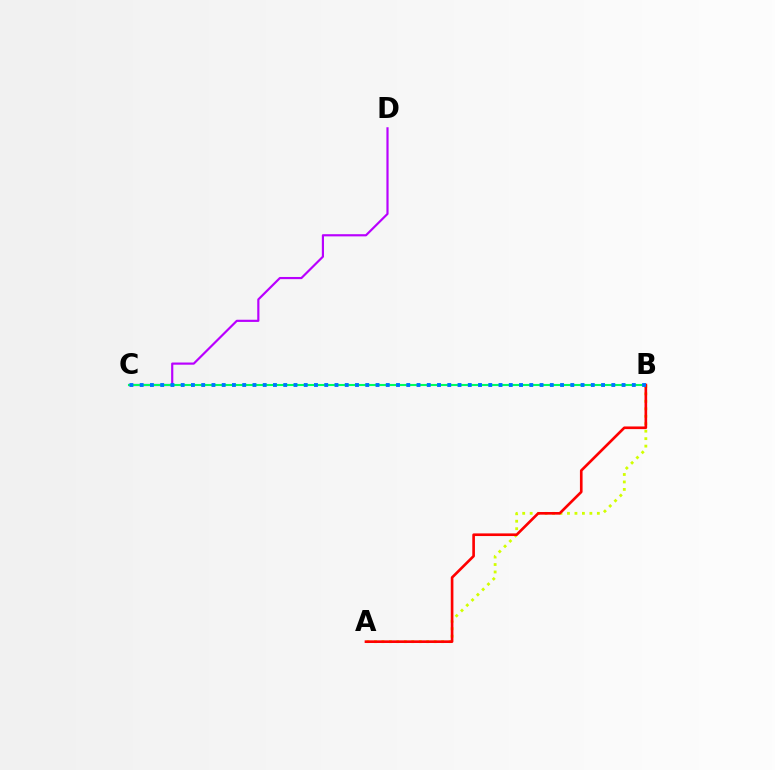{('A', 'B'): [{'color': '#d1ff00', 'line_style': 'dotted', 'thickness': 2.03}, {'color': '#ff0000', 'line_style': 'solid', 'thickness': 1.91}], ('C', 'D'): [{'color': '#b900ff', 'line_style': 'solid', 'thickness': 1.57}], ('B', 'C'): [{'color': '#00ff5c', 'line_style': 'solid', 'thickness': 1.51}, {'color': '#0074ff', 'line_style': 'dotted', 'thickness': 2.79}]}